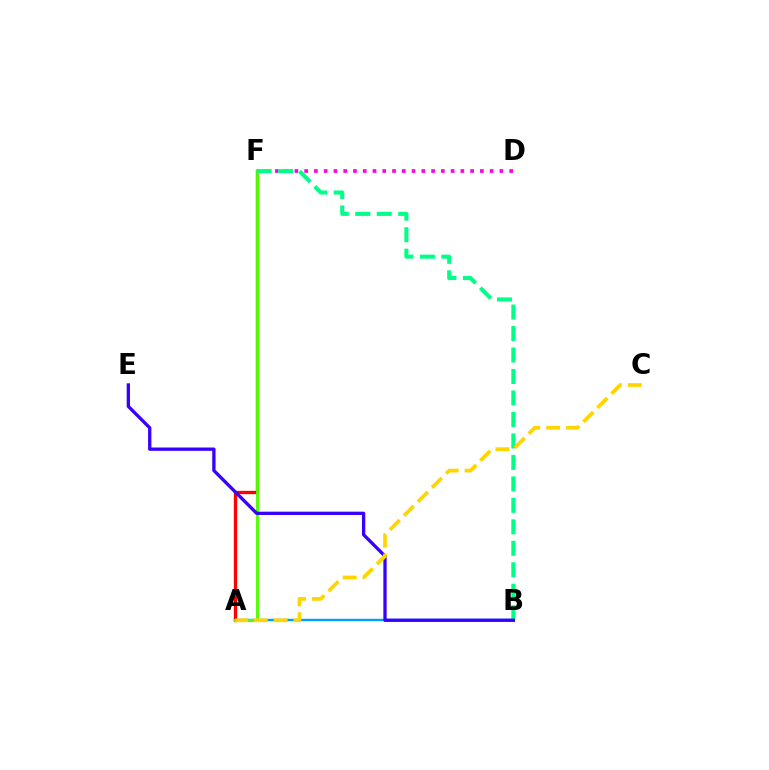{('A', 'B'): [{'color': '#009eff', 'line_style': 'solid', 'thickness': 1.74}], ('D', 'F'): [{'color': '#ff00ed', 'line_style': 'dotted', 'thickness': 2.65}], ('A', 'F'): [{'color': '#ff0000', 'line_style': 'solid', 'thickness': 2.4}, {'color': '#4fff00', 'line_style': 'solid', 'thickness': 2.07}], ('B', 'F'): [{'color': '#00ff86', 'line_style': 'dashed', 'thickness': 2.92}], ('B', 'E'): [{'color': '#3700ff', 'line_style': 'solid', 'thickness': 2.38}], ('A', 'C'): [{'color': '#ffd500', 'line_style': 'dashed', 'thickness': 2.7}]}